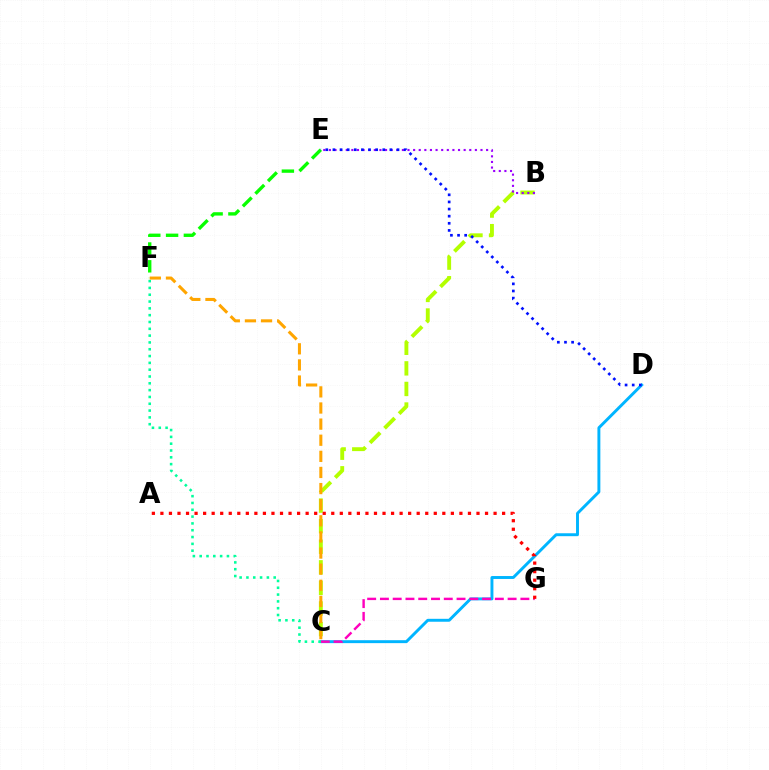{('C', 'D'): [{'color': '#00b5ff', 'line_style': 'solid', 'thickness': 2.11}], ('B', 'C'): [{'color': '#b3ff00', 'line_style': 'dashed', 'thickness': 2.8}], ('C', 'G'): [{'color': '#ff00bd', 'line_style': 'dashed', 'thickness': 1.73}], ('A', 'G'): [{'color': '#ff0000', 'line_style': 'dotted', 'thickness': 2.32}], ('C', 'F'): [{'color': '#00ff9d', 'line_style': 'dotted', 'thickness': 1.85}, {'color': '#ffa500', 'line_style': 'dashed', 'thickness': 2.19}], ('B', 'E'): [{'color': '#9b00ff', 'line_style': 'dotted', 'thickness': 1.53}], ('E', 'F'): [{'color': '#08ff00', 'line_style': 'dashed', 'thickness': 2.42}], ('D', 'E'): [{'color': '#0010ff', 'line_style': 'dotted', 'thickness': 1.93}]}